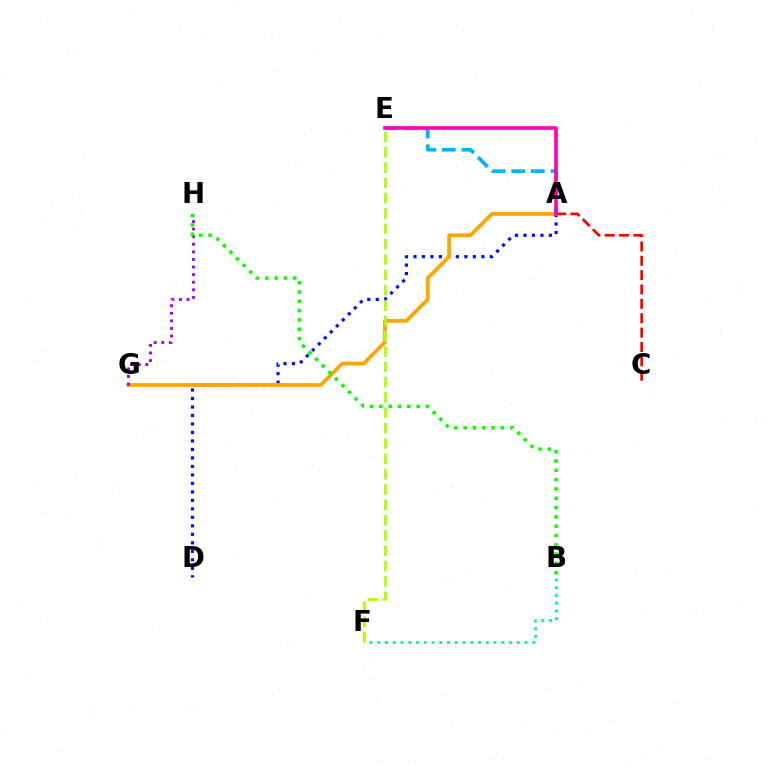{('A', 'D'): [{'color': '#0010ff', 'line_style': 'dotted', 'thickness': 2.31}], ('A', 'C'): [{'color': '#ff0000', 'line_style': 'dashed', 'thickness': 1.95}], ('B', 'F'): [{'color': '#00ff9d', 'line_style': 'dotted', 'thickness': 2.11}], ('A', 'E'): [{'color': '#00b5ff', 'line_style': 'dashed', 'thickness': 2.66}, {'color': '#ff00bd', 'line_style': 'solid', 'thickness': 2.61}], ('A', 'G'): [{'color': '#ffa500', 'line_style': 'solid', 'thickness': 2.72}], ('E', 'F'): [{'color': '#b3ff00', 'line_style': 'dashed', 'thickness': 2.08}], ('G', 'H'): [{'color': '#9b00ff', 'line_style': 'dotted', 'thickness': 2.06}], ('B', 'H'): [{'color': '#08ff00', 'line_style': 'dotted', 'thickness': 2.53}]}